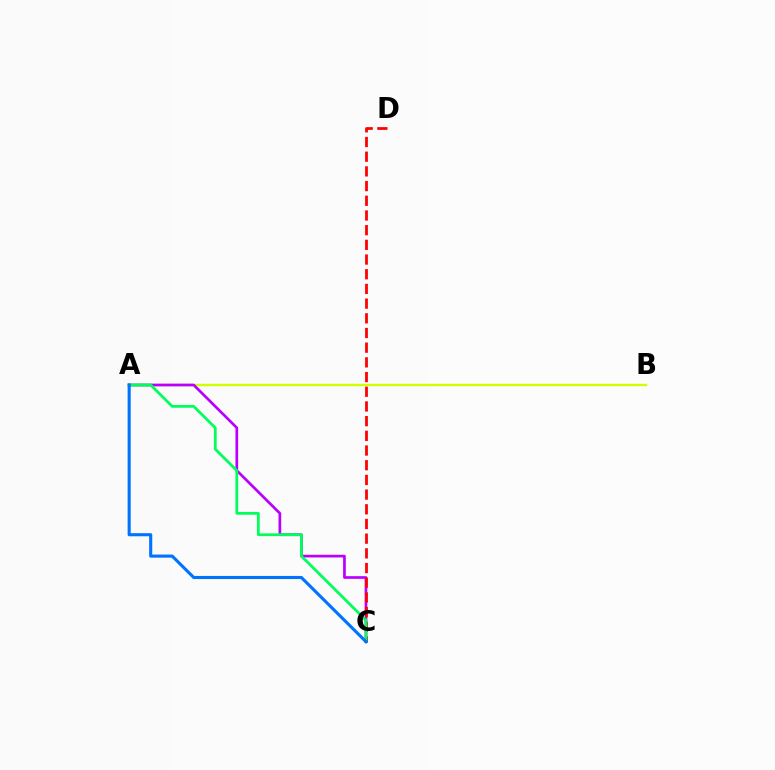{('A', 'B'): [{'color': '#d1ff00', 'line_style': 'solid', 'thickness': 1.69}], ('A', 'C'): [{'color': '#b900ff', 'line_style': 'solid', 'thickness': 1.94}, {'color': '#00ff5c', 'line_style': 'solid', 'thickness': 1.99}, {'color': '#0074ff', 'line_style': 'solid', 'thickness': 2.24}], ('C', 'D'): [{'color': '#ff0000', 'line_style': 'dashed', 'thickness': 2.0}]}